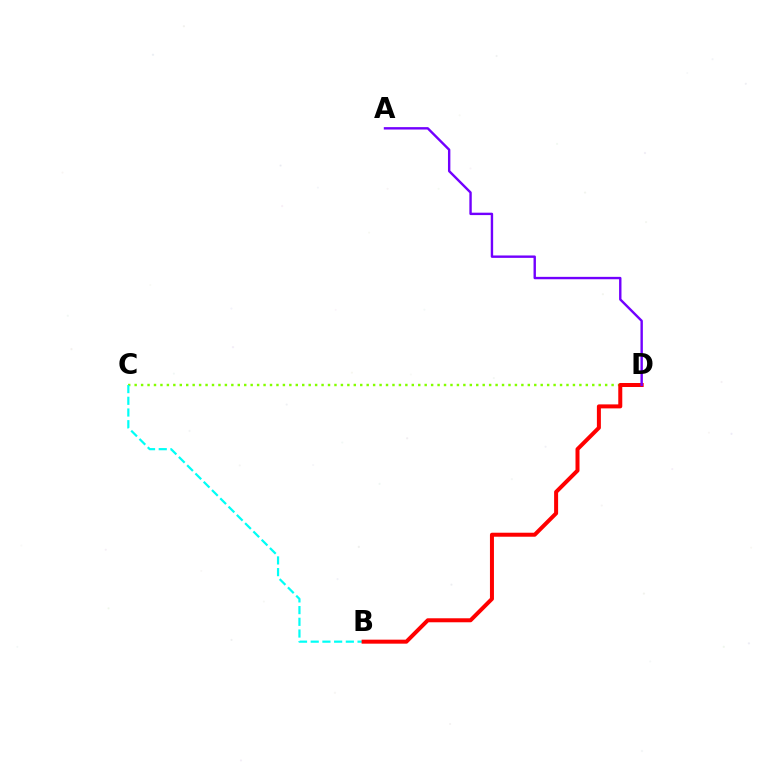{('C', 'D'): [{'color': '#84ff00', 'line_style': 'dotted', 'thickness': 1.75}], ('B', 'C'): [{'color': '#00fff6', 'line_style': 'dashed', 'thickness': 1.59}], ('B', 'D'): [{'color': '#ff0000', 'line_style': 'solid', 'thickness': 2.88}], ('A', 'D'): [{'color': '#7200ff', 'line_style': 'solid', 'thickness': 1.73}]}